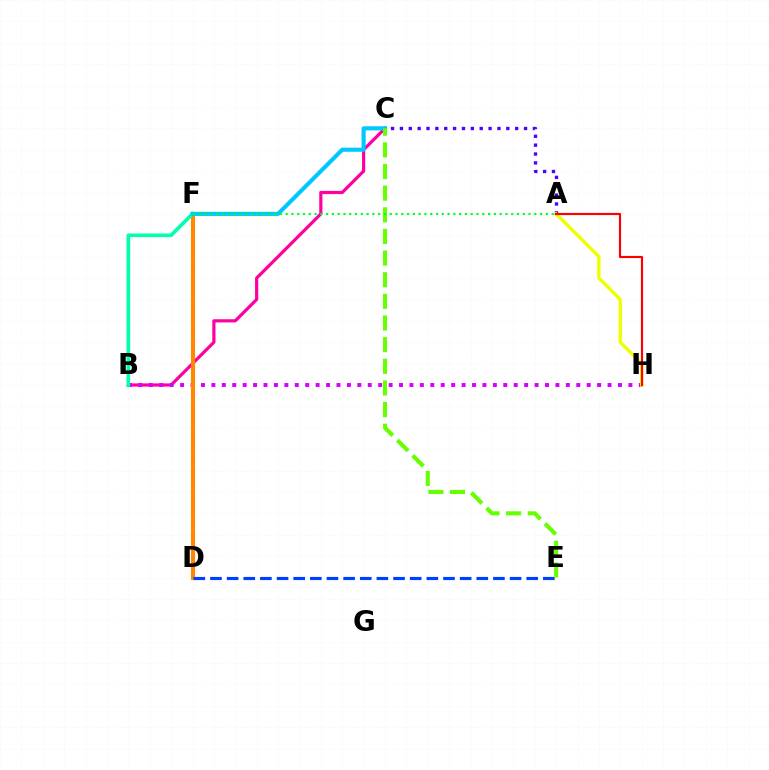{('B', 'C'): [{'color': '#ff00a0', 'line_style': 'solid', 'thickness': 2.3}], ('A', 'C'): [{'color': '#4f00ff', 'line_style': 'dotted', 'thickness': 2.41}], ('B', 'H'): [{'color': '#d600ff', 'line_style': 'dotted', 'thickness': 2.83}], ('D', 'F'): [{'color': '#ff8800', 'line_style': 'solid', 'thickness': 2.95}], ('B', 'F'): [{'color': '#00ffaf', 'line_style': 'solid', 'thickness': 2.63}], ('D', 'E'): [{'color': '#003fff', 'line_style': 'dashed', 'thickness': 2.26}], ('C', 'F'): [{'color': '#00c7ff', 'line_style': 'solid', 'thickness': 2.96}], ('A', 'H'): [{'color': '#eeff00', 'line_style': 'solid', 'thickness': 2.44}, {'color': '#ff0000', 'line_style': 'solid', 'thickness': 1.55}], ('C', 'E'): [{'color': '#66ff00', 'line_style': 'dashed', 'thickness': 2.94}], ('A', 'F'): [{'color': '#00ff27', 'line_style': 'dotted', 'thickness': 1.57}]}